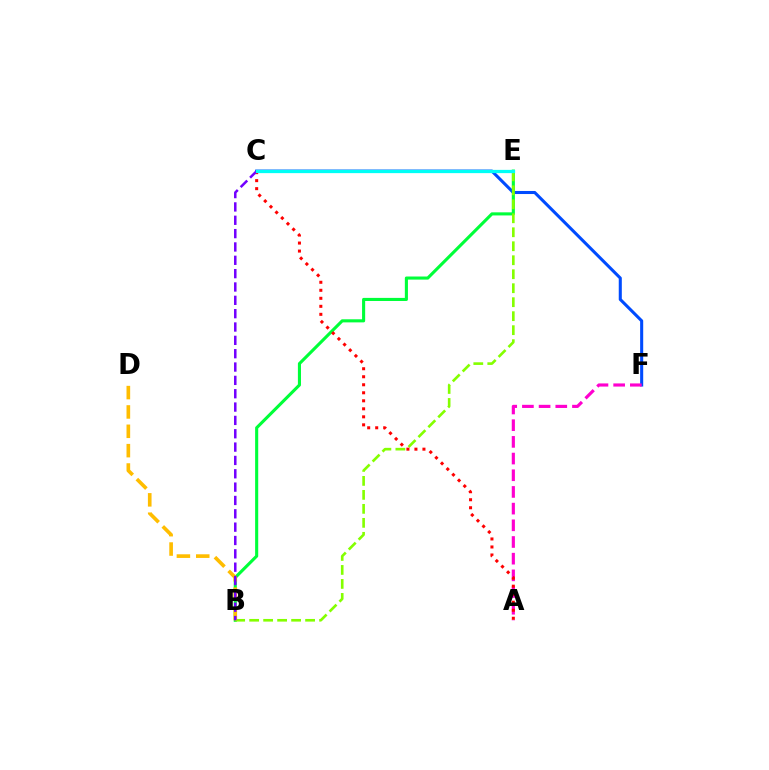{('C', 'F'): [{'color': '#004bff', 'line_style': 'solid', 'thickness': 2.21}], ('B', 'E'): [{'color': '#00ff39', 'line_style': 'solid', 'thickness': 2.23}, {'color': '#84ff00', 'line_style': 'dashed', 'thickness': 1.9}], ('B', 'D'): [{'color': '#ffbd00', 'line_style': 'dashed', 'thickness': 2.63}], ('A', 'F'): [{'color': '#ff00cf', 'line_style': 'dashed', 'thickness': 2.27}], ('A', 'C'): [{'color': '#ff0000', 'line_style': 'dotted', 'thickness': 2.18}], ('B', 'C'): [{'color': '#7200ff', 'line_style': 'dashed', 'thickness': 1.81}], ('C', 'E'): [{'color': '#00fff6', 'line_style': 'solid', 'thickness': 2.34}]}